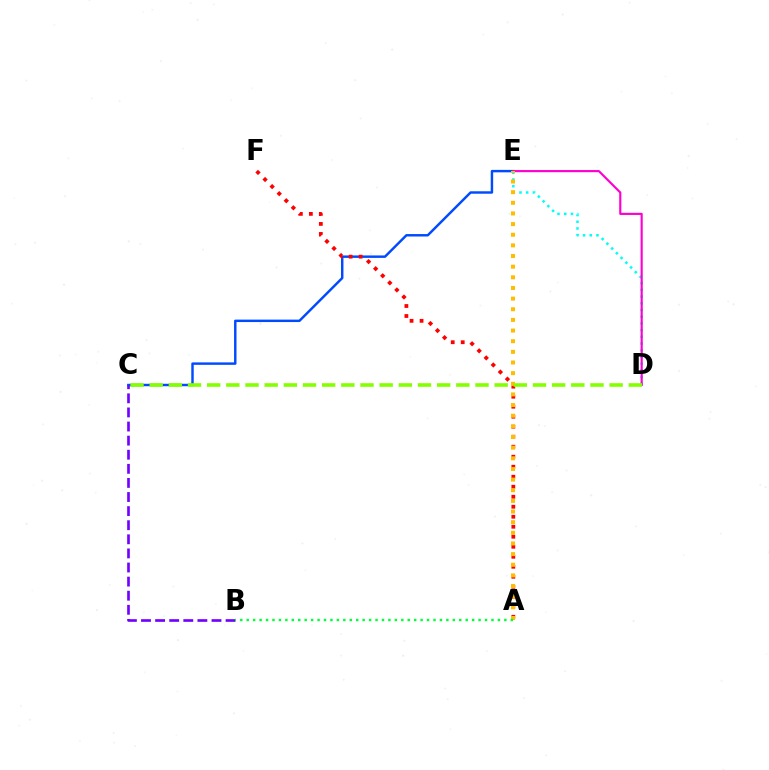{('C', 'E'): [{'color': '#004bff', 'line_style': 'solid', 'thickness': 1.76}], ('D', 'E'): [{'color': '#00fff6', 'line_style': 'dotted', 'thickness': 1.82}, {'color': '#ff00cf', 'line_style': 'solid', 'thickness': 1.54}], ('A', 'F'): [{'color': '#ff0000', 'line_style': 'dotted', 'thickness': 2.72}], ('B', 'C'): [{'color': '#7200ff', 'line_style': 'dashed', 'thickness': 1.92}], ('A', 'E'): [{'color': '#ffbd00', 'line_style': 'dotted', 'thickness': 2.89}], ('A', 'B'): [{'color': '#00ff39', 'line_style': 'dotted', 'thickness': 1.75}], ('C', 'D'): [{'color': '#84ff00', 'line_style': 'dashed', 'thickness': 2.6}]}